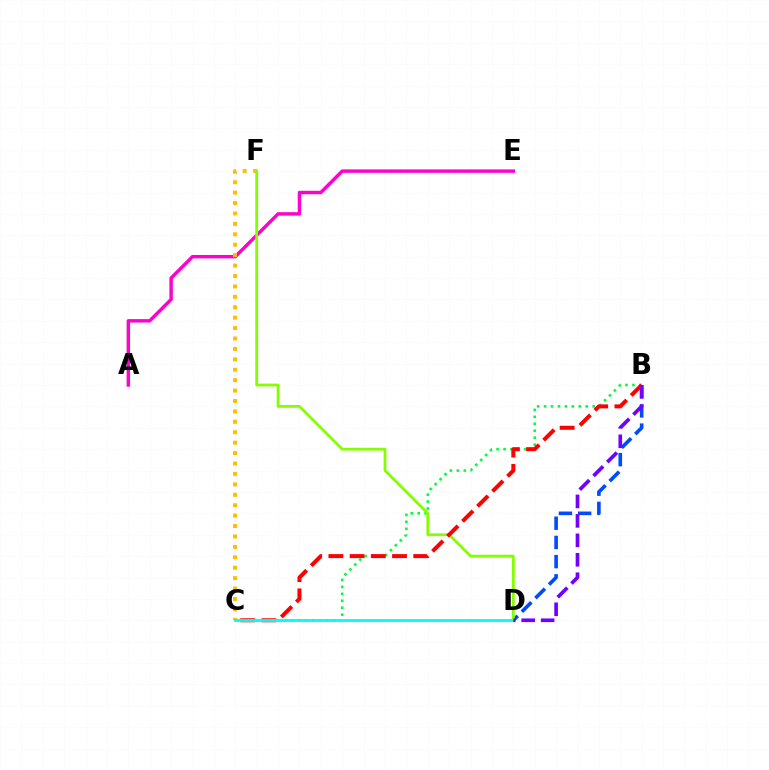{('A', 'E'): [{'color': '#ff00cf', 'line_style': 'solid', 'thickness': 2.47}], ('B', 'C'): [{'color': '#00ff39', 'line_style': 'dotted', 'thickness': 1.89}, {'color': '#ff0000', 'line_style': 'dashed', 'thickness': 2.88}], ('C', 'F'): [{'color': '#ffbd00', 'line_style': 'dotted', 'thickness': 2.83}], ('B', 'D'): [{'color': '#004bff', 'line_style': 'dashed', 'thickness': 2.61}, {'color': '#7200ff', 'line_style': 'dashed', 'thickness': 2.64}], ('D', 'F'): [{'color': '#84ff00', 'line_style': 'solid', 'thickness': 2.01}], ('C', 'D'): [{'color': '#00fff6', 'line_style': 'solid', 'thickness': 2.05}]}